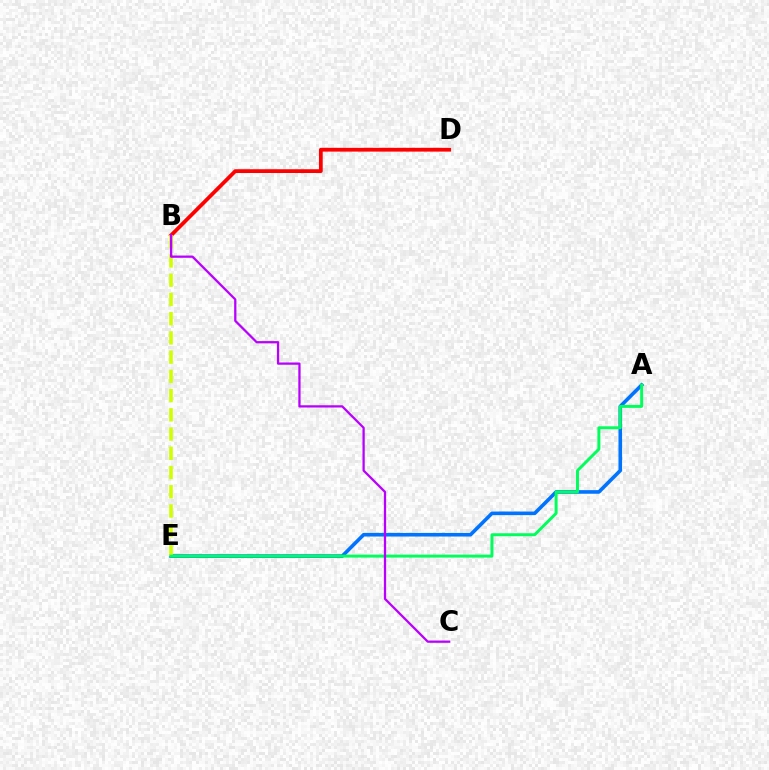{('B', 'D'): [{'color': '#ff0000', 'line_style': 'solid', 'thickness': 2.71}], ('A', 'E'): [{'color': '#0074ff', 'line_style': 'solid', 'thickness': 2.6}, {'color': '#00ff5c', 'line_style': 'solid', 'thickness': 2.13}], ('B', 'E'): [{'color': '#d1ff00', 'line_style': 'dashed', 'thickness': 2.61}], ('B', 'C'): [{'color': '#b900ff', 'line_style': 'solid', 'thickness': 1.63}]}